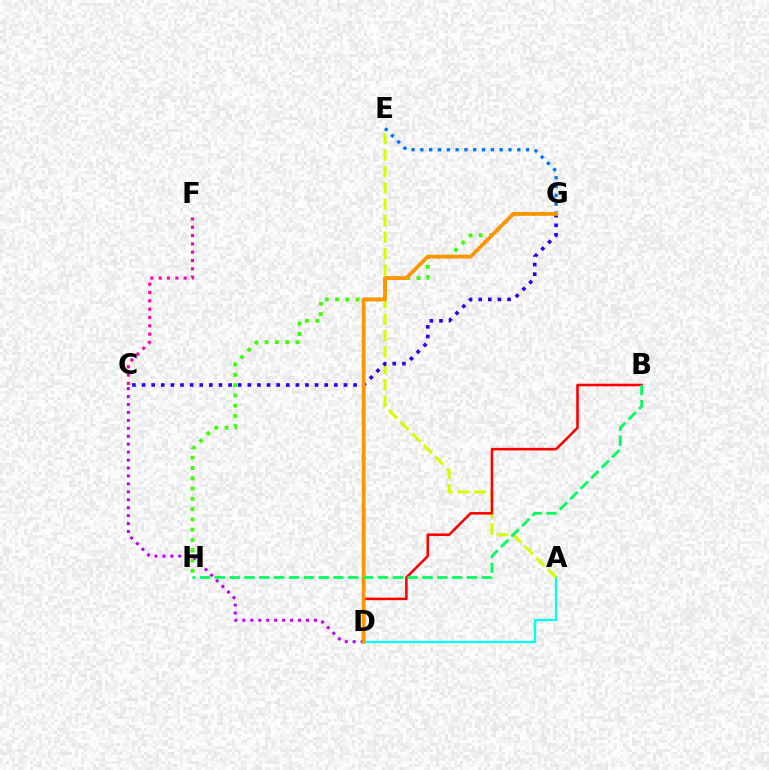{('A', 'D'): [{'color': '#00fff6', 'line_style': 'solid', 'thickness': 1.65}], ('A', 'E'): [{'color': '#d1ff00', 'line_style': 'dashed', 'thickness': 2.23}], ('G', 'H'): [{'color': '#3dff00', 'line_style': 'dotted', 'thickness': 2.79}], ('C', 'D'): [{'color': '#b900ff', 'line_style': 'dotted', 'thickness': 2.16}], ('B', 'D'): [{'color': '#ff0000', 'line_style': 'solid', 'thickness': 1.86}], ('C', 'G'): [{'color': '#2500ff', 'line_style': 'dotted', 'thickness': 2.61}], ('E', 'G'): [{'color': '#0074ff', 'line_style': 'dotted', 'thickness': 2.39}], ('D', 'G'): [{'color': '#ff9400', 'line_style': 'solid', 'thickness': 2.73}], ('B', 'H'): [{'color': '#00ff5c', 'line_style': 'dashed', 'thickness': 2.02}], ('C', 'F'): [{'color': '#ff00ac', 'line_style': 'dotted', 'thickness': 2.26}]}